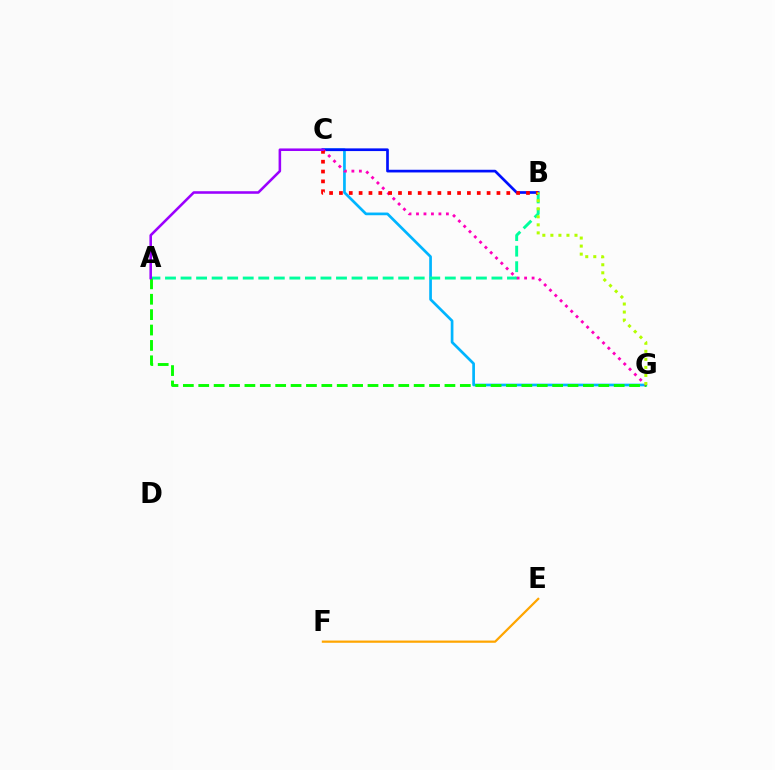{('C', 'G'): [{'color': '#00b5ff', 'line_style': 'solid', 'thickness': 1.94}, {'color': '#ff00bd', 'line_style': 'dotted', 'thickness': 2.03}], ('E', 'F'): [{'color': '#ffa500', 'line_style': 'solid', 'thickness': 1.6}], ('B', 'C'): [{'color': '#0010ff', 'line_style': 'solid', 'thickness': 1.93}, {'color': '#ff0000', 'line_style': 'dotted', 'thickness': 2.67}], ('A', 'B'): [{'color': '#00ff9d', 'line_style': 'dashed', 'thickness': 2.11}], ('A', 'G'): [{'color': '#08ff00', 'line_style': 'dashed', 'thickness': 2.09}], ('A', 'C'): [{'color': '#9b00ff', 'line_style': 'solid', 'thickness': 1.84}], ('B', 'G'): [{'color': '#b3ff00', 'line_style': 'dotted', 'thickness': 2.18}]}